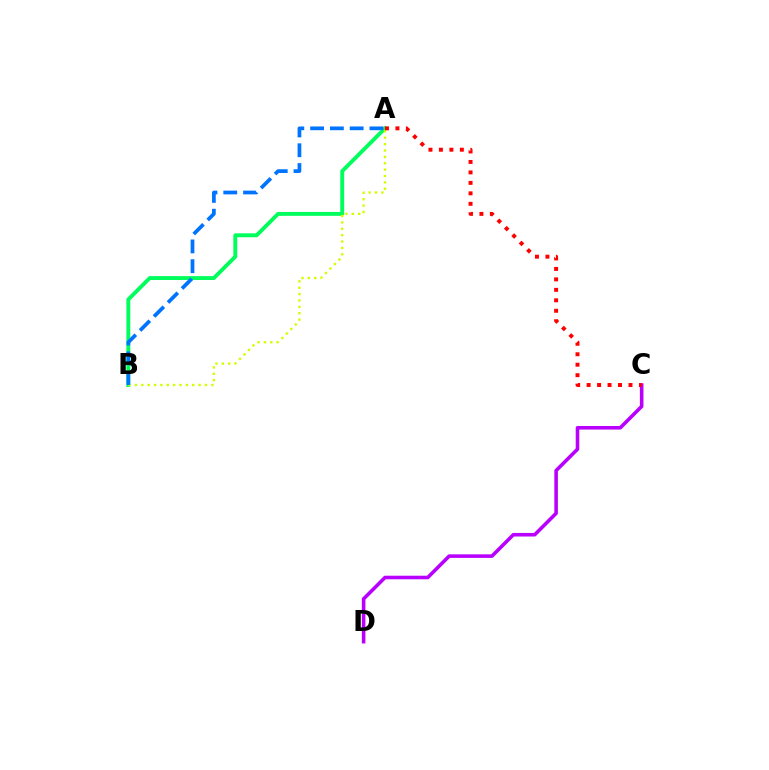{('A', 'B'): [{'color': '#00ff5c', 'line_style': 'solid', 'thickness': 2.8}, {'color': '#d1ff00', 'line_style': 'dotted', 'thickness': 1.73}, {'color': '#0074ff', 'line_style': 'dashed', 'thickness': 2.69}], ('C', 'D'): [{'color': '#b900ff', 'line_style': 'solid', 'thickness': 2.57}], ('A', 'C'): [{'color': '#ff0000', 'line_style': 'dotted', 'thickness': 2.84}]}